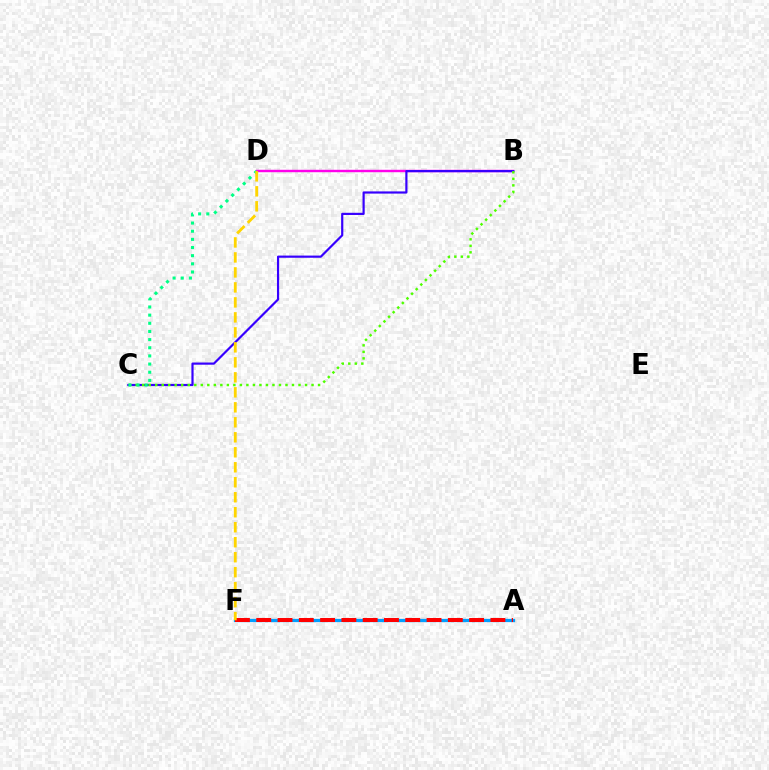{('A', 'F'): [{'color': '#009eff', 'line_style': 'solid', 'thickness': 2.34}, {'color': '#ff0000', 'line_style': 'dashed', 'thickness': 2.89}], ('B', 'D'): [{'color': '#ff00ed', 'line_style': 'solid', 'thickness': 1.75}], ('B', 'C'): [{'color': '#3700ff', 'line_style': 'solid', 'thickness': 1.57}, {'color': '#4fff00', 'line_style': 'dotted', 'thickness': 1.77}], ('C', 'D'): [{'color': '#00ff86', 'line_style': 'dotted', 'thickness': 2.22}], ('D', 'F'): [{'color': '#ffd500', 'line_style': 'dashed', 'thickness': 2.04}]}